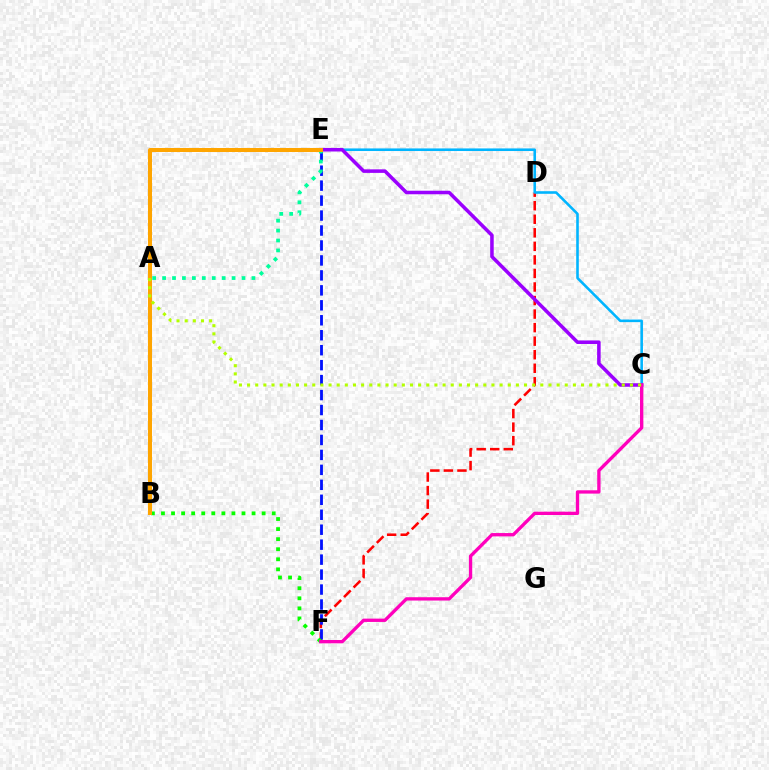{('D', 'F'): [{'color': '#ff0000', 'line_style': 'dashed', 'thickness': 1.84}], ('C', 'E'): [{'color': '#00b5ff', 'line_style': 'solid', 'thickness': 1.87}, {'color': '#9b00ff', 'line_style': 'solid', 'thickness': 2.55}], ('E', 'F'): [{'color': '#0010ff', 'line_style': 'dashed', 'thickness': 2.03}], ('B', 'F'): [{'color': '#08ff00', 'line_style': 'dotted', 'thickness': 2.73}], ('A', 'E'): [{'color': '#00ff9d', 'line_style': 'dotted', 'thickness': 2.7}], ('B', 'E'): [{'color': '#ffa500', 'line_style': 'solid', 'thickness': 2.9}], ('C', 'F'): [{'color': '#ff00bd', 'line_style': 'solid', 'thickness': 2.39}], ('A', 'C'): [{'color': '#b3ff00', 'line_style': 'dotted', 'thickness': 2.21}]}